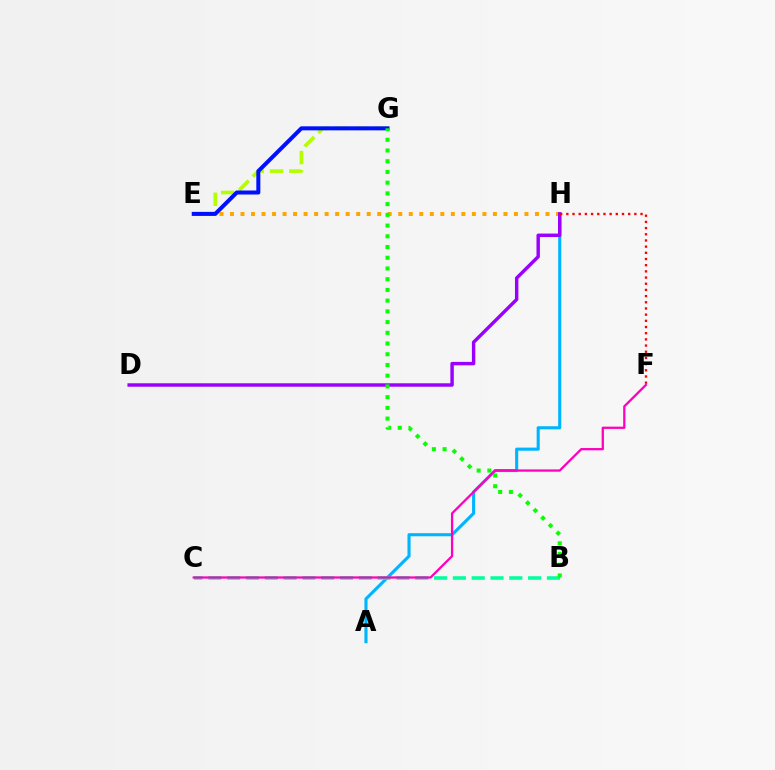{('A', 'H'): [{'color': '#00b5ff', 'line_style': 'solid', 'thickness': 2.24}], ('E', 'H'): [{'color': '#ffa500', 'line_style': 'dotted', 'thickness': 2.86}], ('E', 'G'): [{'color': '#b3ff00', 'line_style': 'dashed', 'thickness': 2.61}, {'color': '#0010ff', 'line_style': 'solid', 'thickness': 2.9}], ('D', 'H'): [{'color': '#9b00ff', 'line_style': 'solid', 'thickness': 2.47}], ('B', 'C'): [{'color': '#00ff9d', 'line_style': 'dashed', 'thickness': 2.56}], ('B', 'G'): [{'color': '#08ff00', 'line_style': 'dotted', 'thickness': 2.91}], ('F', 'H'): [{'color': '#ff0000', 'line_style': 'dotted', 'thickness': 1.68}], ('C', 'F'): [{'color': '#ff00bd', 'line_style': 'solid', 'thickness': 1.64}]}